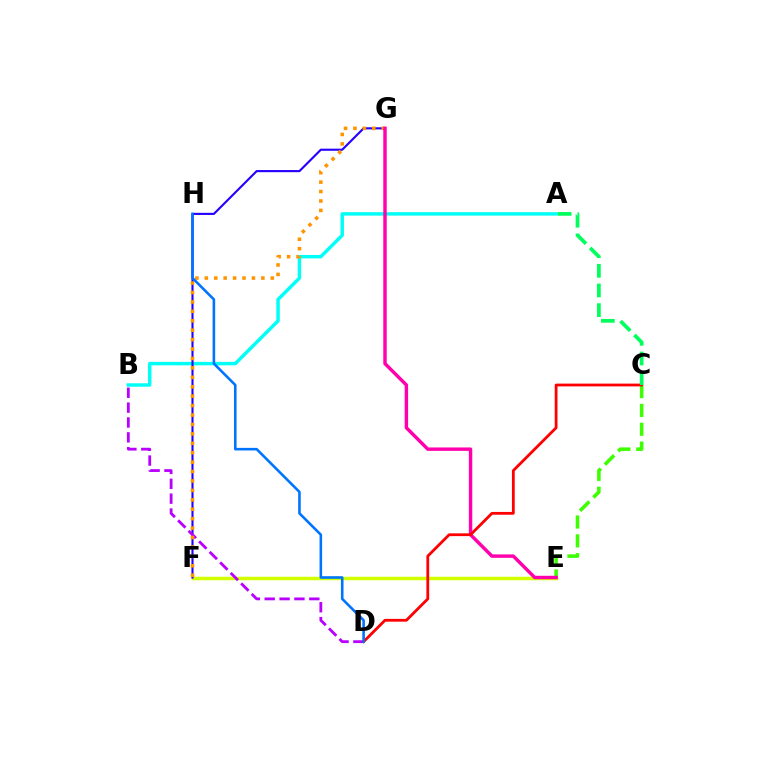{('A', 'B'): [{'color': '#00fff6', 'line_style': 'solid', 'thickness': 2.49}], ('E', 'F'): [{'color': '#d1ff00', 'line_style': 'solid', 'thickness': 2.52}], ('F', 'G'): [{'color': '#2500ff', 'line_style': 'solid', 'thickness': 1.53}, {'color': '#ff9400', 'line_style': 'dotted', 'thickness': 2.56}], ('C', 'E'): [{'color': '#3dff00', 'line_style': 'dashed', 'thickness': 2.56}], ('B', 'D'): [{'color': '#b900ff', 'line_style': 'dashed', 'thickness': 2.02}], ('E', 'G'): [{'color': '#ff00ac', 'line_style': 'solid', 'thickness': 2.47}], ('C', 'D'): [{'color': '#ff0000', 'line_style': 'solid', 'thickness': 2.0}], ('D', 'H'): [{'color': '#0074ff', 'line_style': 'solid', 'thickness': 1.87}], ('A', 'C'): [{'color': '#00ff5c', 'line_style': 'dashed', 'thickness': 2.67}]}